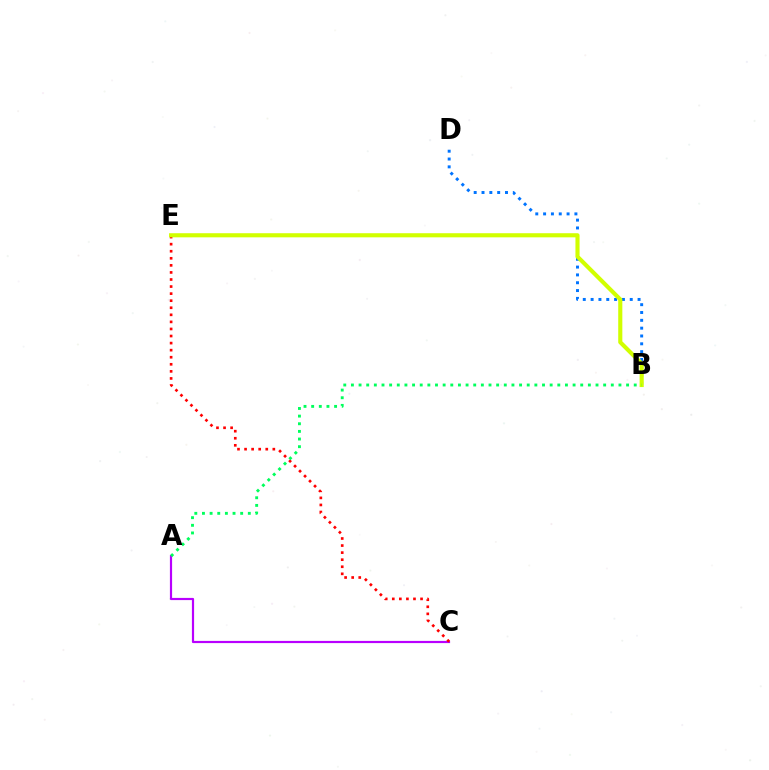{('A', 'C'): [{'color': '#b900ff', 'line_style': 'solid', 'thickness': 1.57}], ('C', 'E'): [{'color': '#ff0000', 'line_style': 'dotted', 'thickness': 1.92}], ('B', 'D'): [{'color': '#0074ff', 'line_style': 'dotted', 'thickness': 2.13}], ('B', 'E'): [{'color': '#d1ff00', 'line_style': 'solid', 'thickness': 2.96}], ('A', 'B'): [{'color': '#00ff5c', 'line_style': 'dotted', 'thickness': 2.08}]}